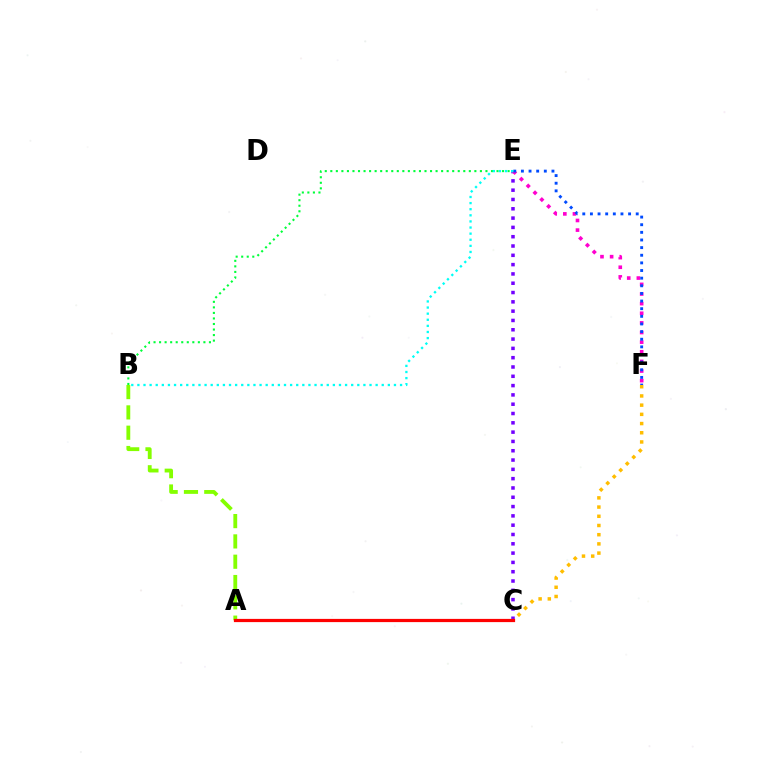{('A', 'B'): [{'color': '#84ff00', 'line_style': 'dashed', 'thickness': 2.76}], ('C', 'E'): [{'color': '#7200ff', 'line_style': 'dotted', 'thickness': 2.53}], ('C', 'F'): [{'color': '#ffbd00', 'line_style': 'dotted', 'thickness': 2.5}], ('A', 'C'): [{'color': '#ff0000', 'line_style': 'solid', 'thickness': 2.32}], ('B', 'E'): [{'color': '#00ff39', 'line_style': 'dotted', 'thickness': 1.51}, {'color': '#00fff6', 'line_style': 'dotted', 'thickness': 1.66}], ('E', 'F'): [{'color': '#ff00cf', 'line_style': 'dotted', 'thickness': 2.62}, {'color': '#004bff', 'line_style': 'dotted', 'thickness': 2.07}]}